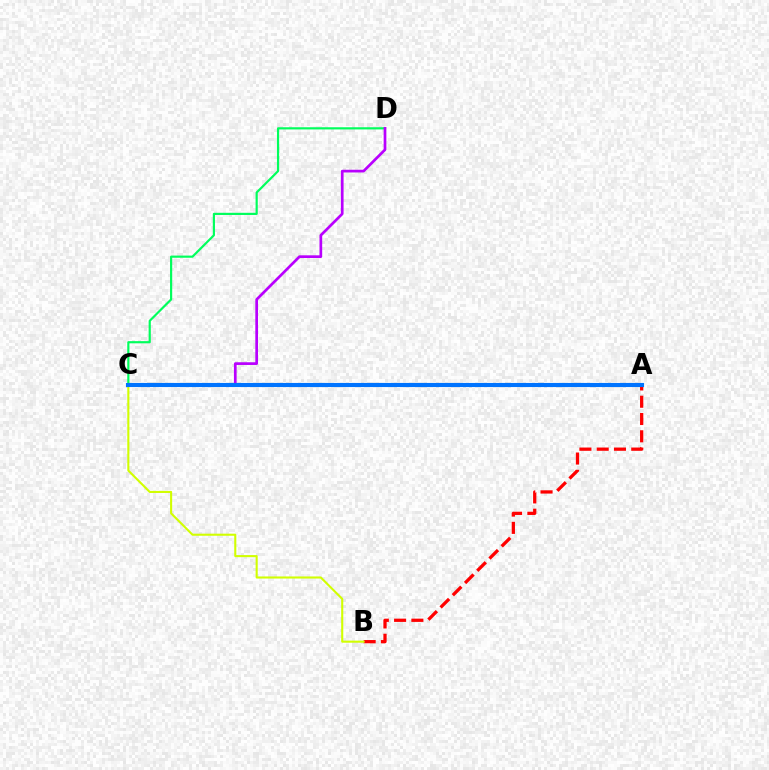{('A', 'B'): [{'color': '#ff0000', 'line_style': 'dashed', 'thickness': 2.35}], ('C', 'D'): [{'color': '#00ff5c', 'line_style': 'solid', 'thickness': 1.57}, {'color': '#b900ff', 'line_style': 'solid', 'thickness': 1.95}], ('B', 'C'): [{'color': '#d1ff00', 'line_style': 'solid', 'thickness': 1.51}], ('A', 'C'): [{'color': '#0074ff', 'line_style': 'solid', 'thickness': 2.97}]}